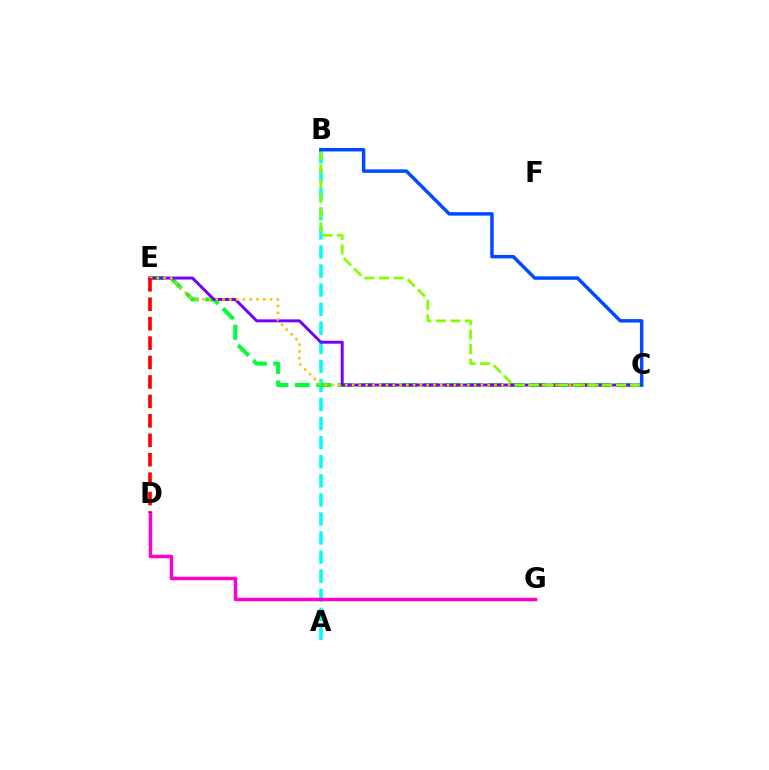{('A', 'B'): [{'color': '#00fff6', 'line_style': 'dashed', 'thickness': 2.59}], ('C', 'E'): [{'color': '#00ff39', 'line_style': 'dashed', 'thickness': 2.91}, {'color': '#7200ff', 'line_style': 'solid', 'thickness': 2.12}, {'color': '#ffbd00', 'line_style': 'dotted', 'thickness': 1.84}], ('B', 'C'): [{'color': '#84ff00', 'line_style': 'dashed', 'thickness': 1.97}, {'color': '#004bff', 'line_style': 'solid', 'thickness': 2.49}], ('D', 'G'): [{'color': '#ff00cf', 'line_style': 'solid', 'thickness': 2.5}], ('D', 'E'): [{'color': '#ff0000', 'line_style': 'dashed', 'thickness': 2.64}]}